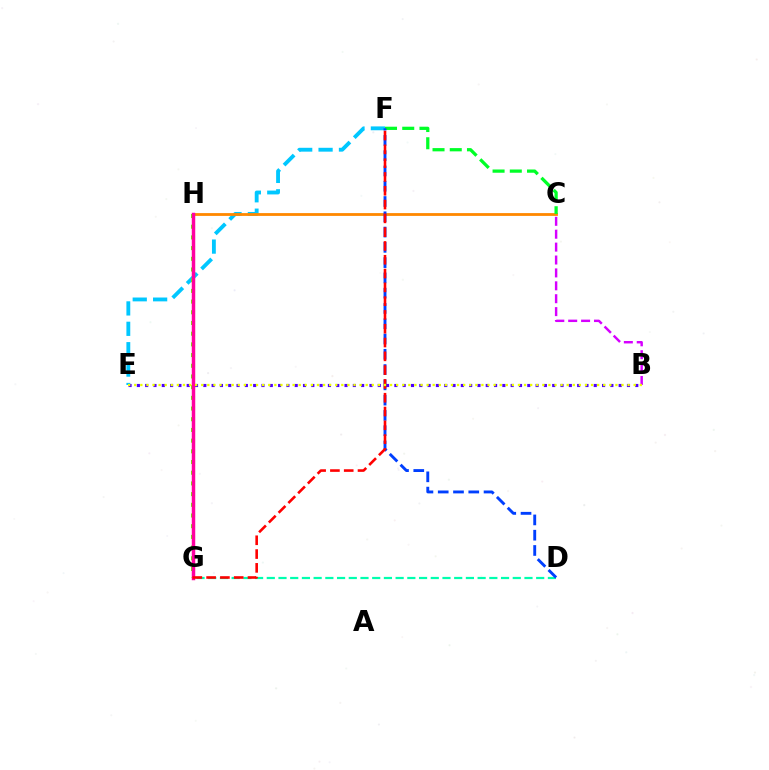{('E', 'F'): [{'color': '#00c7ff', 'line_style': 'dashed', 'thickness': 2.77}], ('G', 'H'): [{'color': '#66ff00', 'line_style': 'dotted', 'thickness': 2.91}, {'color': '#ff00a0', 'line_style': 'solid', 'thickness': 2.5}], ('B', 'C'): [{'color': '#d600ff', 'line_style': 'dashed', 'thickness': 1.75}], ('D', 'G'): [{'color': '#00ffaf', 'line_style': 'dashed', 'thickness': 1.59}], ('C', 'H'): [{'color': '#ff8800', 'line_style': 'solid', 'thickness': 2.02}], ('B', 'E'): [{'color': '#4f00ff', 'line_style': 'dotted', 'thickness': 2.26}, {'color': '#eeff00', 'line_style': 'dotted', 'thickness': 1.65}], ('C', 'F'): [{'color': '#00ff27', 'line_style': 'dashed', 'thickness': 2.34}], ('D', 'F'): [{'color': '#003fff', 'line_style': 'dashed', 'thickness': 2.08}], ('F', 'G'): [{'color': '#ff0000', 'line_style': 'dashed', 'thickness': 1.87}]}